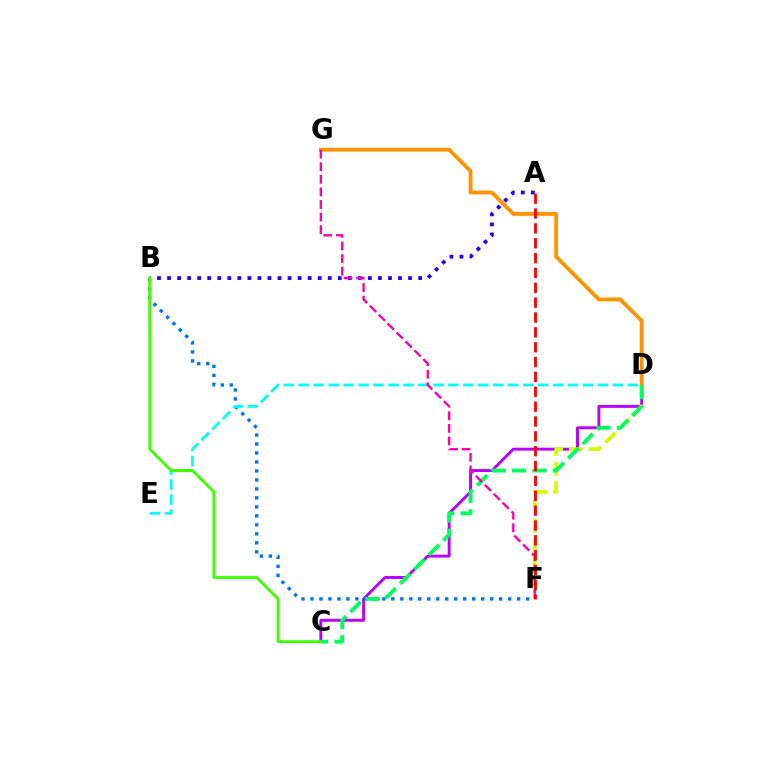{('A', 'B'): [{'color': '#2500ff', 'line_style': 'dotted', 'thickness': 2.73}], ('C', 'D'): [{'color': '#b900ff', 'line_style': 'solid', 'thickness': 2.1}, {'color': '#00ff5c', 'line_style': 'dashed', 'thickness': 2.78}], ('B', 'F'): [{'color': '#0074ff', 'line_style': 'dotted', 'thickness': 2.44}], ('D', 'G'): [{'color': '#ff9400', 'line_style': 'solid', 'thickness': 2.76}], ('D', 'F'): [{'color': '#d1ff00', 'line_style': 'dashed', 'thickness': 2.66}], ('D', 'E'): [{'color': '#00fff6', 'line_style': 'dashed', 'thickness': 2.03}], ('B', 'C'): [{'color': '#3dff00', 'line_style': 'solid', 'thickness': 2.04}], ('F', 'G'): [{'color': '#ff00ac', 'line_style': 'dashed', 'thickness': 1.71}], ('A', 'F'): [{'color': '#ff0000', 'line_style': 'dashed', 'thickness': 2.02}]}